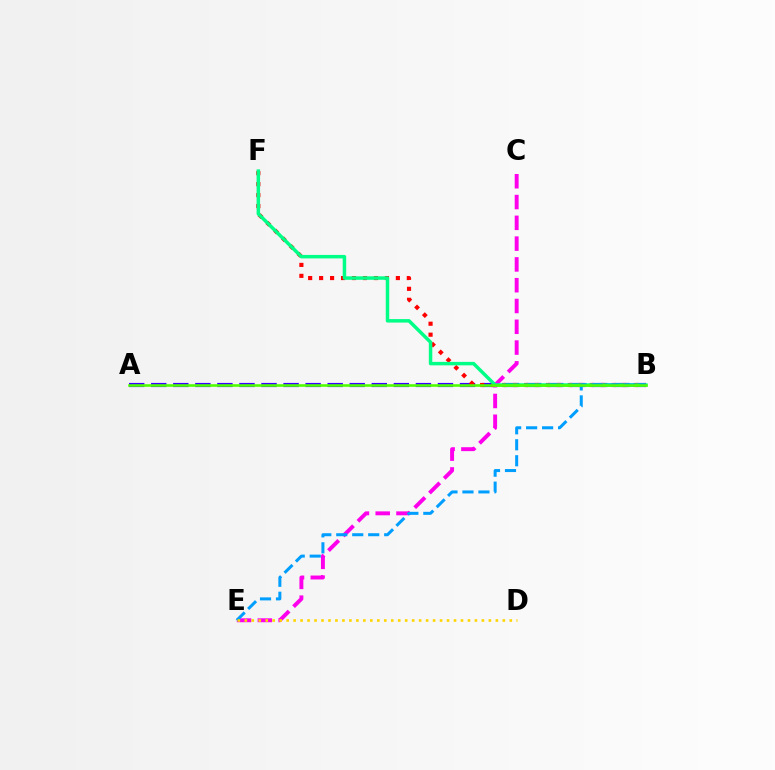{('A', 'B'): [{'color': '#3700ff', 'line_style': 'dashed', 'thickness': 3.0}, {'color': '#4fff00', 'line_style': 'solid', 'thickness': 1.86}], ('B', 'F'): [{'color': '#ff0000', 'line_style': 'dotted', 'thickness': 2.98}, {'color': '#00ff86', 'line_style': 'solid', 'thickness': 2.5}], ('C', 'E'): [{'color': '#ff00ed', 'line_style': 'dashed', 'thickness': 2.82}], ('B', 'E'): [{'color': '#009eff', 'line_style': 'dashed', 'thickness': 2.17}], ('D', 'E'): [{'color': '#ffd500', 'line_style': 'dotted', 'thickness': 1.89}]}